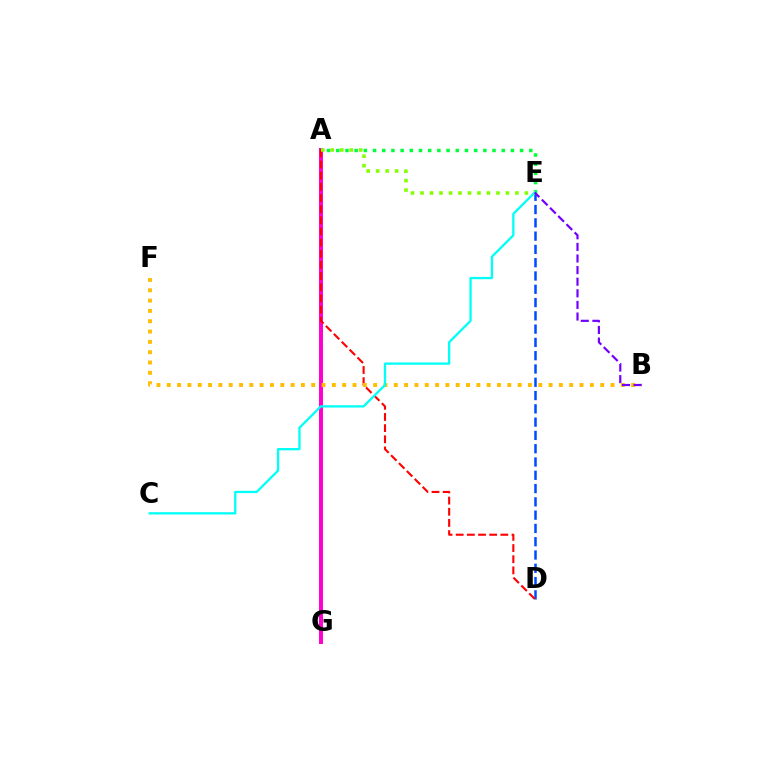{('A', 'E'): [{'color': '#00ff39', 'line_style': 'dotted', 'thickness': 2.5}, {'color': '#84ff00', 'line_style': 'dotted', 'thickness': 2.58}], ('D', 'E'): [{'color': '#004bff', 'line_style': 'dashed', 'thickness': 1.8}], ('A', 'G'): [{'color': '#ff00cf', 'line_style': 'solid', 'thickness': 2.86}], ('A', 'D'): [{'color': '#ff0000', 'line_style': 'dashed', 'thickness': 1.52}], ('B', 'F'): [{'color': '#ffbd00', 'line_style': 'dotted', 'thickness': 2.8}], ('C', 'E'): [{'color': '#00fff6', 'line_style': 'solid', 'thickness': 1.65}], ('B', 'E'): [{'color': '#7200ff', 'line_style': 'dashed', 'thickness': 1.58}]}